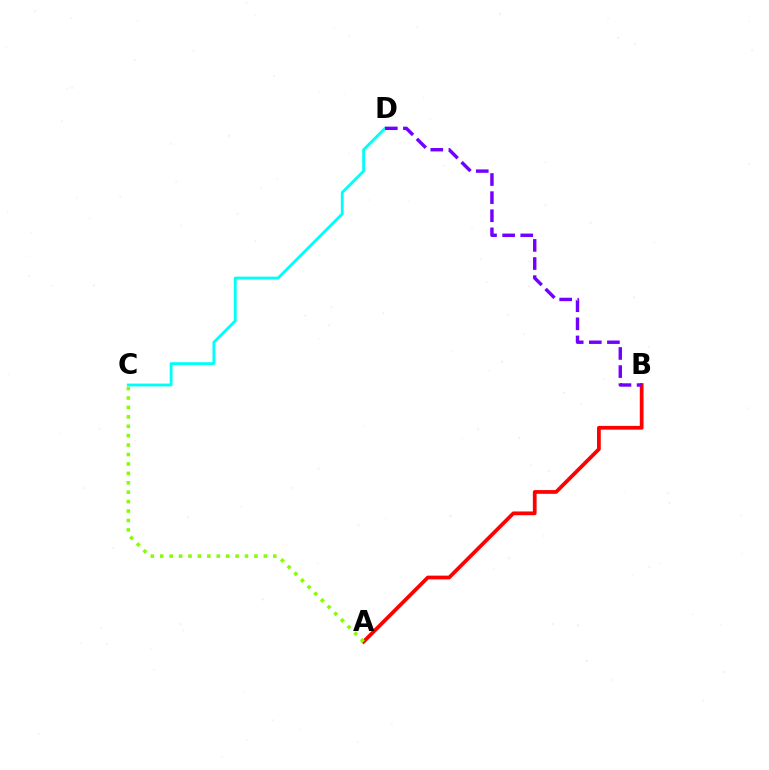{('A', 'B'): [{'color': '#ff0000', 'line_style': 'solid', 'thickness': 2.69}], ('C', 'D'): [{'color': '#00fff6', 'line_style': 'solid', 'thickness': 2.05}], ('A', 'C'): [{'color': '#84ff00', 'line_style': 'dotted', 'thickness': 2.56}], ('B', 'D'): [{'color': '#7200ff', 'line_style': 'dashed', 'thickness': 2.46}]}